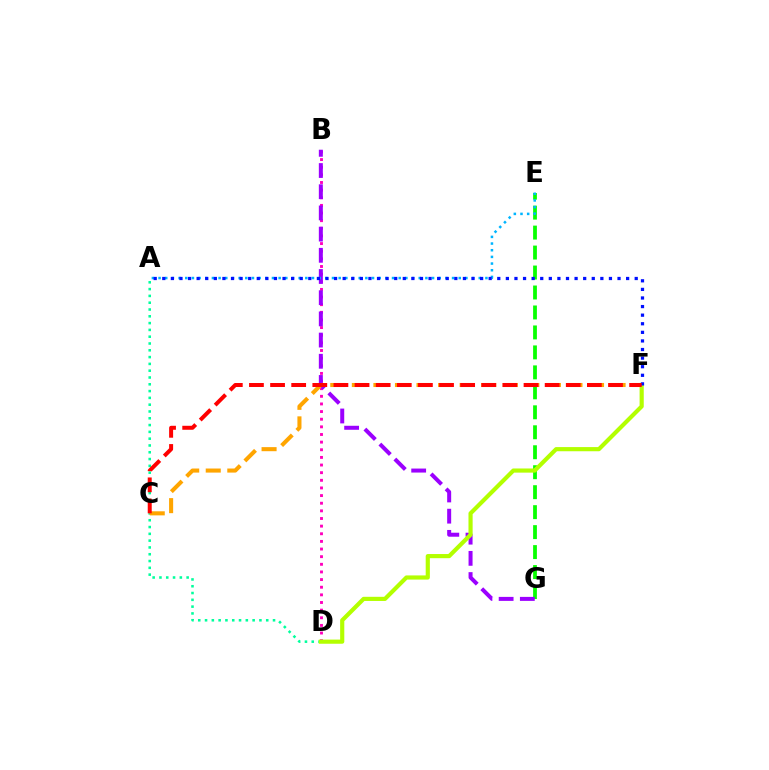{('B', 'D'): [{'color': '#ff00bd', 'line_style': 'dotted', 'thickness': 2.07}], ('E', 'G'): [{'color': '#08ff00', 'line_style': 'dashed', 'thickness': 2.71}], ('B', 'G'): [{'color': '#9b00ff', 'line_style': 'dashed', 'thickness': 2.88}], ('A', 'D'): [{'color': '#00ff9d', 'line_style': 'dotted', 'thickness': 1.85}], ('D', 'F'): [{'color': '#b3ff00', 'line_style': 'solid', 'thickness': 2.99}], ('A', 'E'): [{'color': '#00b5ff', 'line_style': 'dotted', 'thickness': 1.81}], ('C', 'F'): [{'color': '#ffa500', 'line_style': 'dashed', 'thickness': 2.93}, {'color': '#ff0000', 'line_style': 'dashed', 'thickness': 2.87}], ('A', 'F'): [{'color': '#0010ff', 'line_style': 'dotted', 'thickness': 2.33}]}